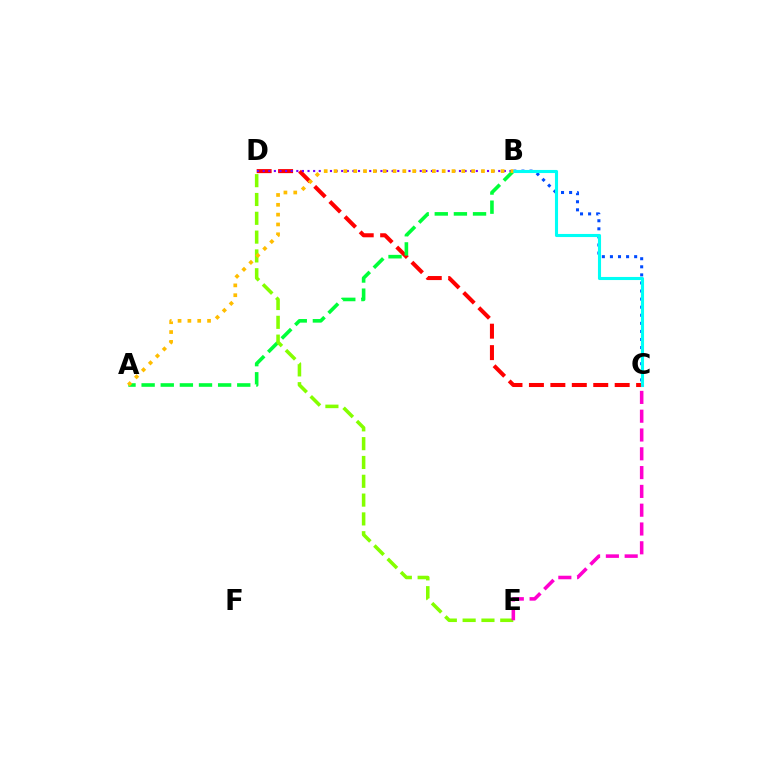{('C', 'D'): [{'color': '#ff0000', 'line_style': 'dashed', 'thickness': 2.91}], ('B', 'D'): [{'color': '#7200ff', 'line_style': 'dotted', 'thickness': 1.52}], ('A', 'B'): [{'color': '#00ff39', 'line_style': 'dashed', 'thickness': 2.6}, {'color': '#ffbd00', 'line_style': 'dotted', 'thickness': 2.67}], ('B', 'C'): [{'color': '#004bff', 'line_style': 'dotted', 'thickness': 2.19}, {'color': '#00fff6', 'line_style': 'solid', 'thickness': 2.23}], ('D', 'E'): [{'color': '#84ff00', 'line_style': 'dashed', 'thickness': 2.56}], ('C', 'E'): [{'color': '#ff00cf', 'line_style': 'dashed', 'thickness': 2.55}]}